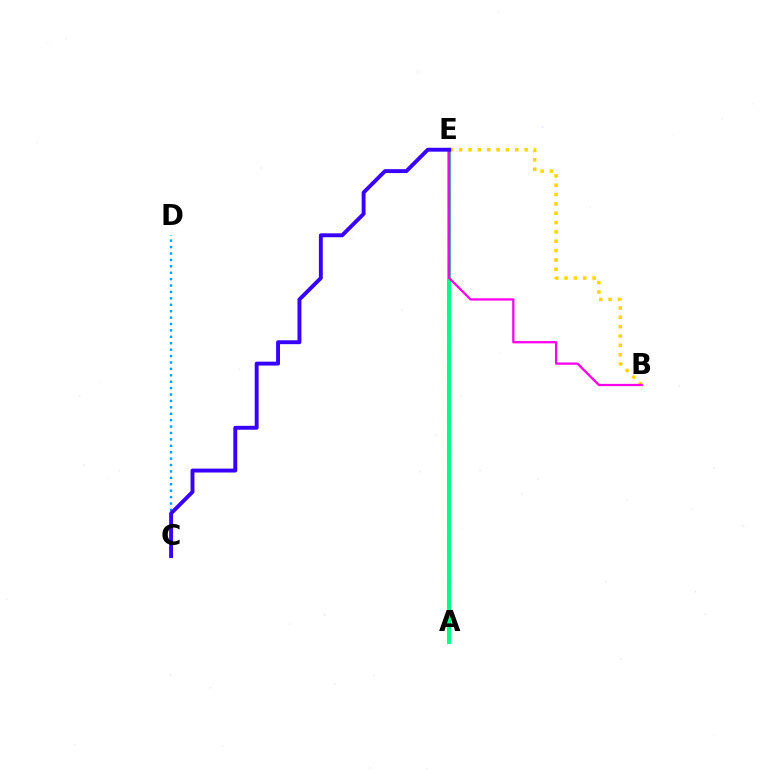{('A', 'E'): [{'color': '#4fff00', 'line_style': 'dashed', 'thickness': 2.92}, {'color': '#ff0000', 'line_style': 'dotted', 'thickness': 1.91}, {'color': '#00ff86', 'line_style': 'solid', 'thickness': 2.85}], ('C', 'D'): [{'color': '#009eff', 'line_style': 'dotted', 'thickness': 1.74}], ('B', 'E'): [{'color': '#ffd500', 'line_style': 'dotted', 'thickness': 2.54}, {'color': '#ff00ed', 'line_style': 'solid', 'thickness': 1.64}], ('C', 'E'): [{'color': '#3700ff', 'line_style': 'solid', 'thickness': 2.81}]}